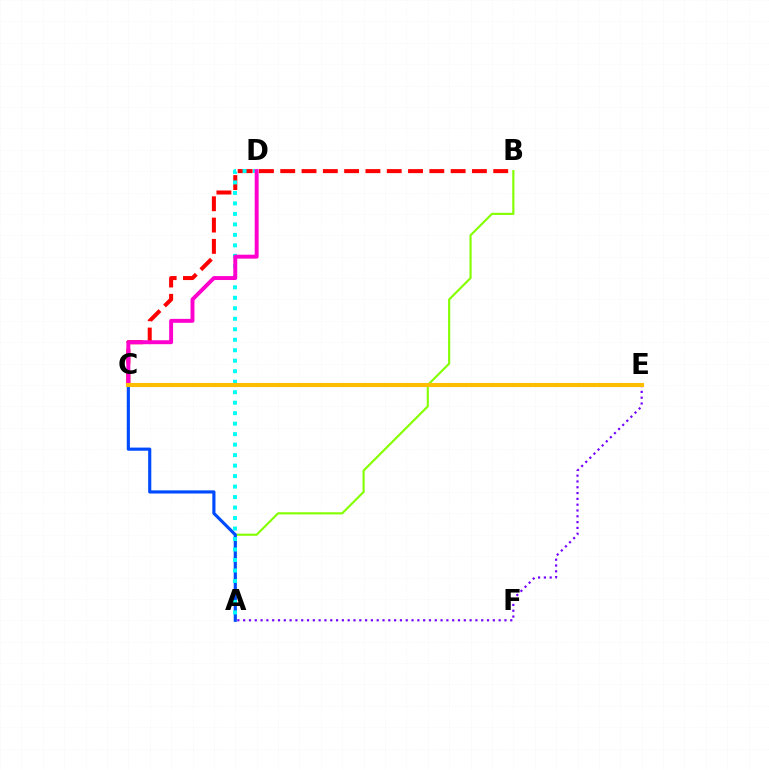{('A', 'B'): [{'color': '#84ff00', 'line_style': 'solid', 'thickness': 1.54}], ('A', 'C'): [{'color': '#004bff', 'line_style': 'solid', 'thickness': 2.27}], ('B', 'C'): [{'color': '#ff0000', 'line_style': 'dashed', 'thickness': 2.89}], ('A', 'E'): [{'color': '#7200ff', 'line_style': 'dotted', 'thickness': 1.58}], ('C', 'E'): [{'color': '#00ff39', 'line_style': 'dashed', 'thickness': 1.68}, {'color': '#ffbd00', 'line_style': 'solid', 'thickness': 2.95}], ('A', 'D'): [{'color': '#00fff6', 'line_style': 'dotted', 'thickness': 2.85}], ('C', 'D'): [{'color': '#ff00cf', 'line_style': 'solid', 'thickness': 2.83}]}